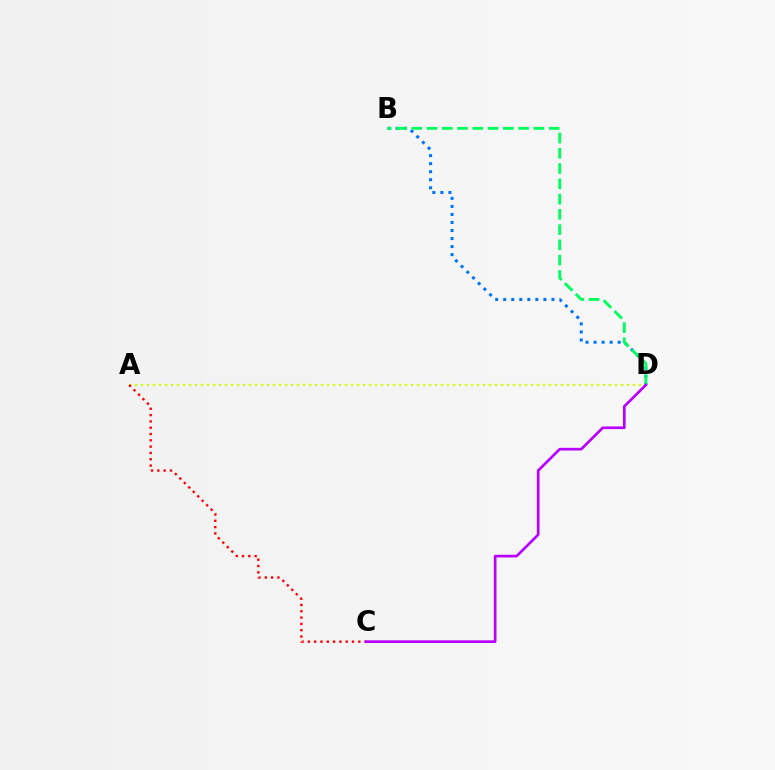{('A', 'D'): [{'color': '#d1ff00', 'line_style': 'dotted', 'thickness': 1.63}], ('B', 'D'): [{'color': '#0074ff', 'line_style': 'dotted', 'thickness': 2.18}, {'color': '#00ff5c', 'line_style': 'dashed', 'thickness': 2.07}], ('A', 'C'): [{'color': '#ff0000', 'line_style': 'dotted', 'thickness': 1.71}], ('C', 'D'): [{'color': '#b900ff', 'line_style': 'solid', 'thickness': 1.93}]}